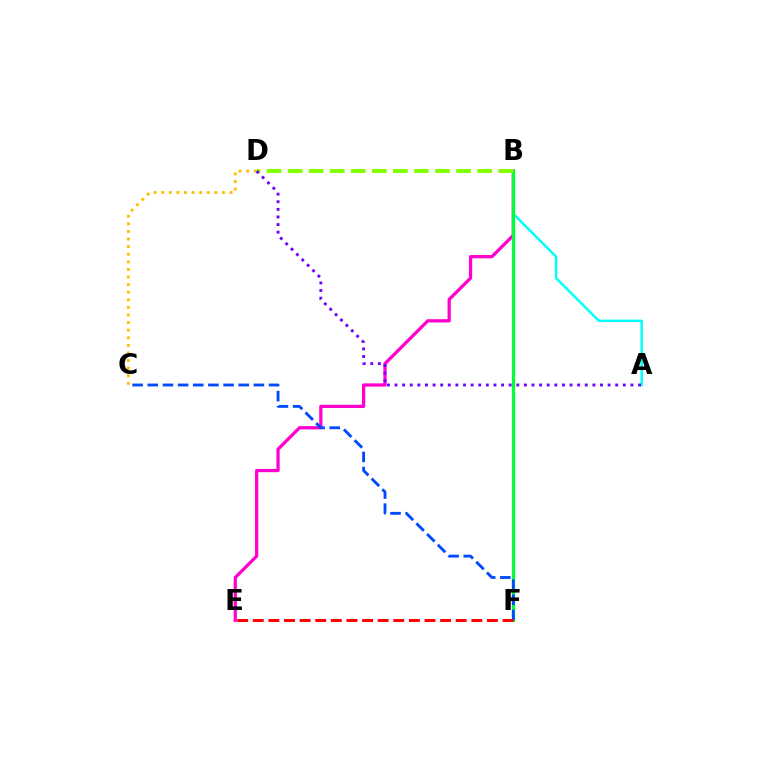{('A', 'B'): [{'color': '#00fff6', 'line_style': 'solid', 'thickness': 1.76}], ('B', 'E'): [{'color': '#ff00cf', 'line_style': 'solid', 'thickness': 2.34}], ('B', 'F'): [{'color': '#00ff39', 'line_style': 'solid', 'thickness': 2.33}], ('C', 'F'): [{'color': '#004bff', 'line_style': 'dashed', 'thickness': 2.06}], ('C', 'D'): [{'color': '#ffbd00', 'line_style': 'dotted', 'thickness': 2.06}], ('B', 'D'): [{'color': '#84ff00', 'line_style': 'dashed', 'thickness': 2.86}], ('A', 'D'): [{'color': '#7200ff', 'line_style': 'dotted', 'thickness': 2.07}], ('E', 'F'): [{'color': '#ff0000', 'line_style': 'dashed', 'thickness': 2.12}]}